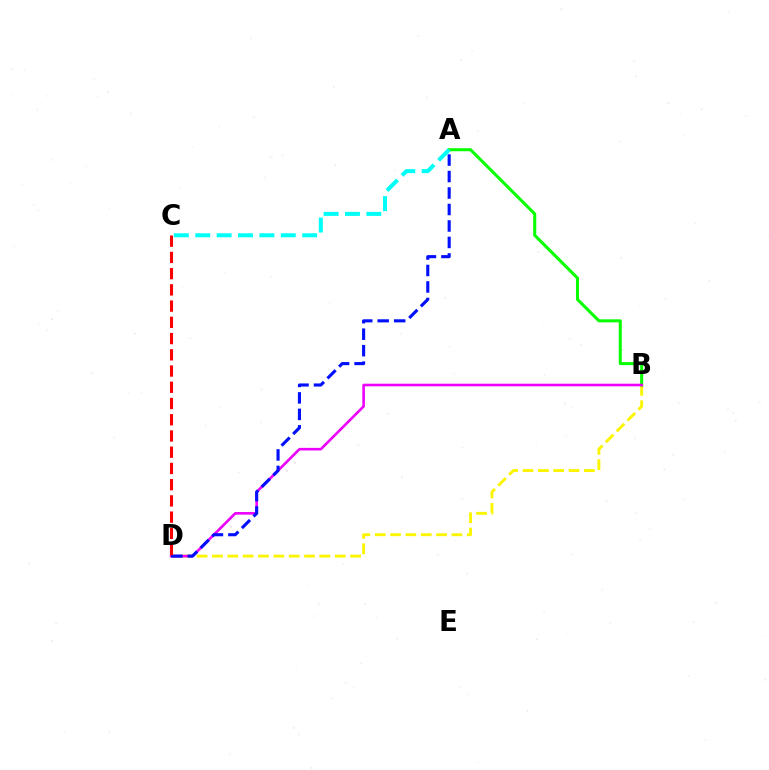{('B', 'D'): [{'color': '#fcf500', 'line_style': 'dashed', 'thickness': 2.08}, {'color': '#ee00ff', 'line_style': 'solid', 'thickness': 1.88}], ('A', 'B'): [{'color': '#08ff00', 'line_style': 'solid', 'thickness': 2.19}], ('A', 'D'): [{'color': '#0010ff', 'line_style': 'dashed', 'thickness': 2.24}], ('A', 'C'): [{'color': '#00fff6', 'line_style': 'dashed', 'thickness': 2.91}], ('C', 'D'): [{'color': '#ff0000', 'line_style': 'dashed', 'thickness': 2.21}]}